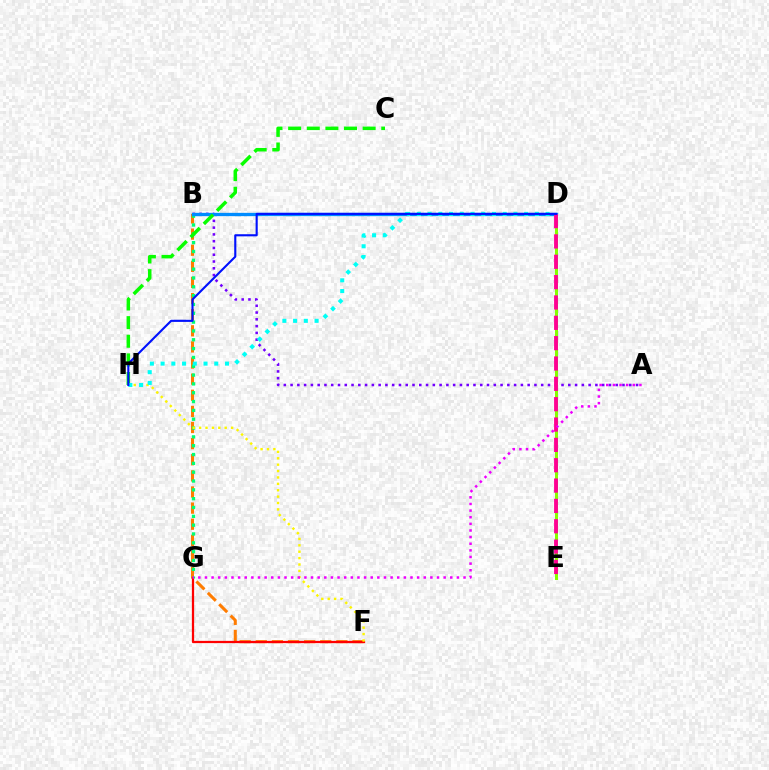{('D', 'E'): [{'color': '#84ff00', 'line_style': 'solid', 'thickness': 2.18}, {'color': '#ff0094', 'line_style': 'dashed', 'thickness': 2.76}], ('B', 'F'): [{'color': '#ff7c00', 'line_style': 'dashed', 'thickness': 2.19}], ('B', 'G'): [{'color': '#00ff74', 'line_style': 'dotted', 'thickness': 2.4}], ('A', 'B'): [{'color': '#7200ff', 'line_style': 'dotted', 'thickness': 1.84}], ('B', 'D'): [{'color': '#008cff', 'line_style': 'solid', 'thickness': 2.39}], ('F', 'G'): [{'color': '#ff0000', 'line_style': 'solid', 'thickness': 1.63}], ('F', 'H'): [{'color': '#fcf500', 'line_style': 'dotted', 'thickness': 1.74}], ('C', 'H'): [{'color': '#08ff00', 'line_style': 'dashed', 'thickness': 2.53}], ('A', 'G'): [{'color': '#ee00ff', 'line_style': 'dotted', 'thickness': 1.8}], ('D', 'H'): [{'color': '#00fff6', 'line_style': 'dotted', 'thickness': 2.92}, {'color': '#0010ff', 'line_style': 'solid', 'thickness': 1.53}]}